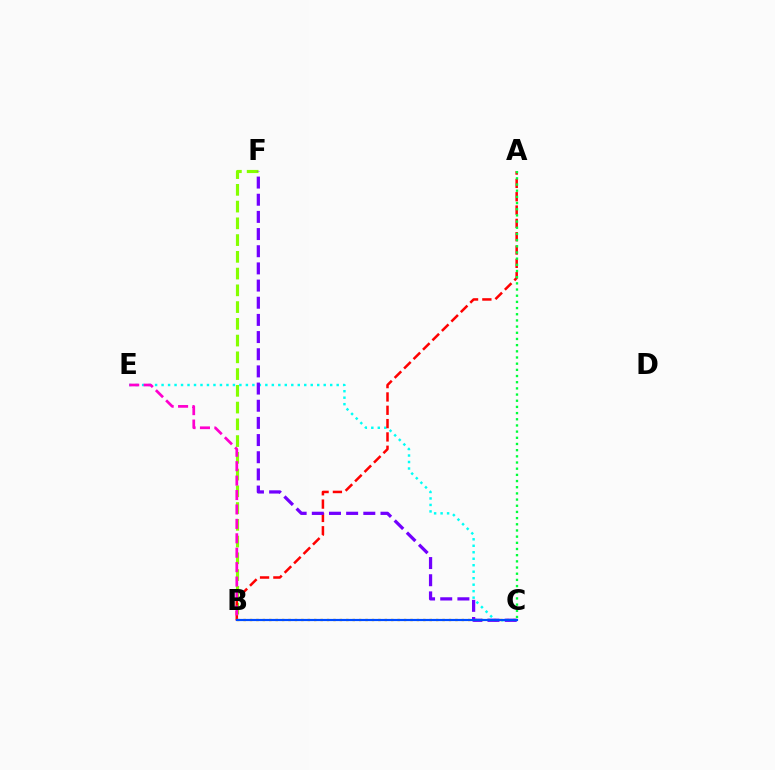{('B', 'F'): [{'color': '#84ff00', 'line_style': 'dashed', 'thickness': 2.28}], ('C', 'E'): [{'color': '#00fff6', 'line_style': 'dotted', 'thickness': 1.76}], ('A', 'B'): [{'color': '#ff0000', 'line_style': 'dashed', 'thickness': 1.81}], ('B', 'C'): [{'color': '#ffbd00', 'line_style': 'dotted', 'thickness': 1.74}, {'color': '#004bff', 'line_style': 'solid', 'thickness': 1.57}], ('C', 'F'): [{'color': '#7200ff', 'line_style': 'dashed', 'thickness': 2.33}], ('B', 'E'): [{'color': '#ff00cf', 'line_style': 'dashed', 'thickness': 1.96}], ('A', 'C'): [{'color': '#00ff39', 'line_style': 'dotted', 'thickness': 1.68}]}